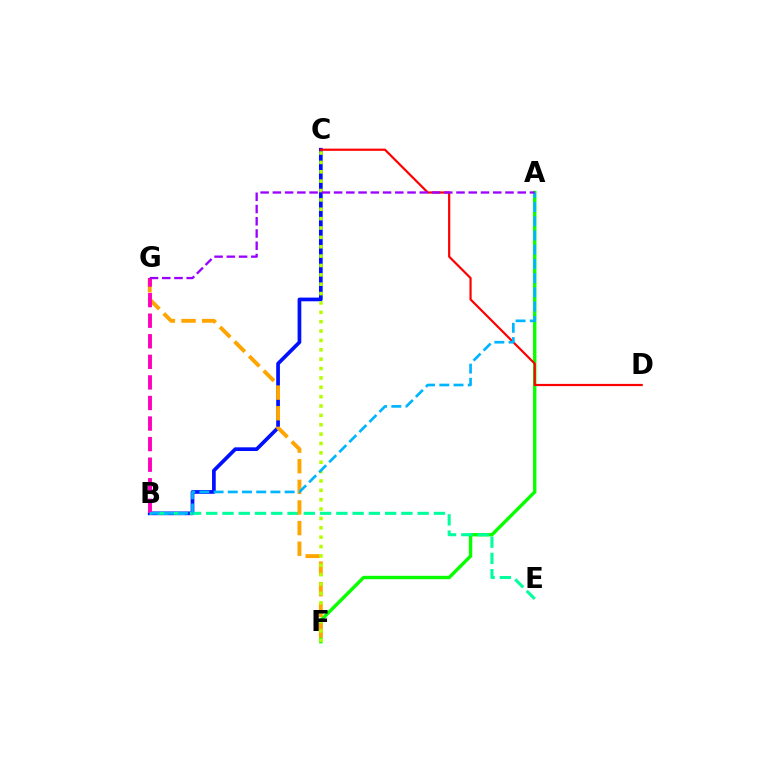{('A', 'F'): [{'color': '#08ff00', 'line_style': 'solid', 'thickness': 2.44}], ('B', 'C'): [{'color': '#0010ff', 'line_style': 'solid', 'thickness': 2.66}], ('B', 'E'): [{'color': '#00ff9d', 'line_style': 'dashed', 'thickness': 2.21}], ('F', 'G'): [{'color': '#ffa500', 'line_style': 'dashed', 'thickness': 2.8}], ('B', 'G'): [{'color': '#ff00bd', 'line_style': 'dashed', 'thickness': 2.79}], ('C', 'D'): [{'color': '#ff0000', 'line_style': 'solid', 'thickness': 1.58}], ('C', 'F'): [{'color': '#b3ff00', 'line_style': 'dotted', 'thickness': 2.55}], ('A', 'B'): [{'color': '#00b5ff', 'line_style': 'dashed', 'thickness': 1.93}], ('A', 'G'): [{'color': '#9b00ff', 'line_style': 'dashed', 'thickness': 1.66}]}